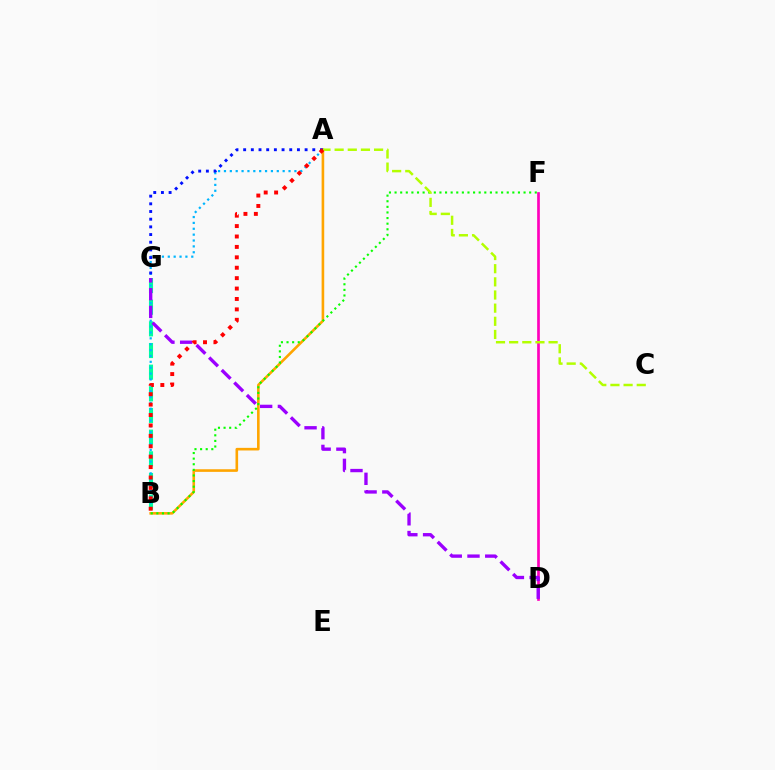{('B', 'G'): [{'color': '#00ff9d', 'line_style': 'dashed', 'thickness': 2.94}], ('D', 'F'): [{'color': '#ff00bd', 'line_style': 'solid', 'thickness': 1.93}], ('A', 'B'): [{'color': '#ffa500', 'line_style': 'solid', 'thickness': 1.88}, {'color': '#00b5ff', 'line_style': 'dotted', 'thickness': 1.59}, {'color': '#ff0000', 'line_style': 'dotted', 'thickness': 2.83}], ('B', 'F'): [{'color': '#08ff00', 'line_style': 'dotted', 'thickness': 1.52}], ('D', 'G'): [{'color': '#9b00ff', 'line_style': 'dashed', 'thickness': 2.41}], ('A', 'C'): [{'color': '#b3ff00', 'line_style': 'dashed', 'thickness': 1.79}], ('A', 'G'): [{'color': '#0010ff', 'line_style': 'dotted', 'thickness': 2.09}]}